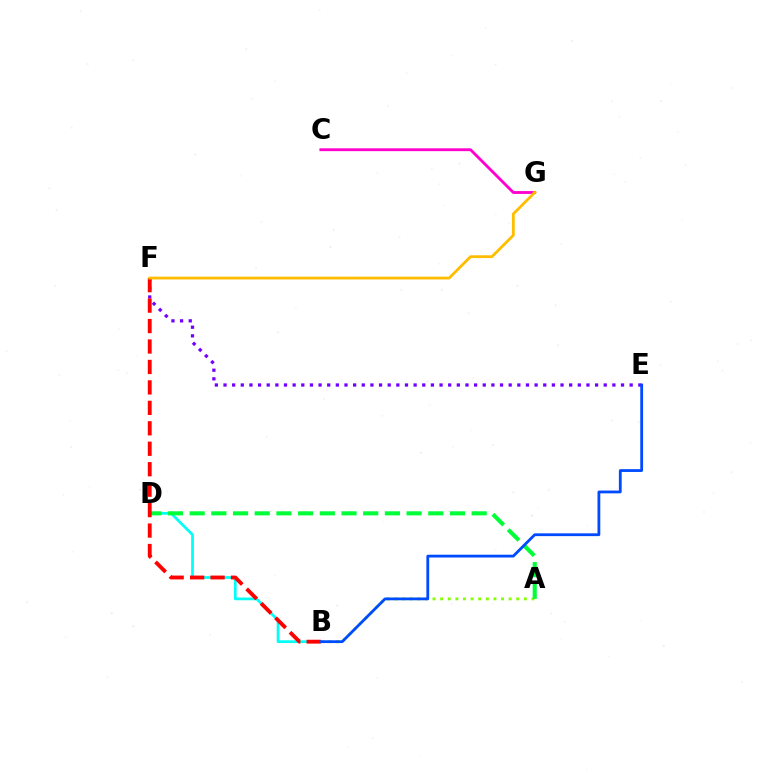{('C', 'G'): [{'color': '#ff00cf', 'line_style': 'solid', 'thickness': 2.05}], ('B', 'D'): [{'color': '#00fff6', 'line_style': 'solid', 'thickness': 1.97}], ('A', 'B'): [{'color': '#84ff00', 'line_style': 'dotted', 'thickness': 2.07}], ('A', 'D'): [{'color': '#00ff39', 'line_style': 'dashed', 'thickness': 2.95}], ('E', 'F'): [{'color': '#7200ff', 'line_style': 'dotted', 'thickness': 2.35}], ('B', 'F'): [{'color': '#ff0000', 'line_style': 'dashed', 'thickness': 2.78}], ('F', 'G'): [{'color': '#ffbd00', 'line_style': 'solid', 'thickness': 2.01}], ('B', 'E'): [{'color': '#004bff', 'line_style': 'solid', 'thickness': 2.01}]}